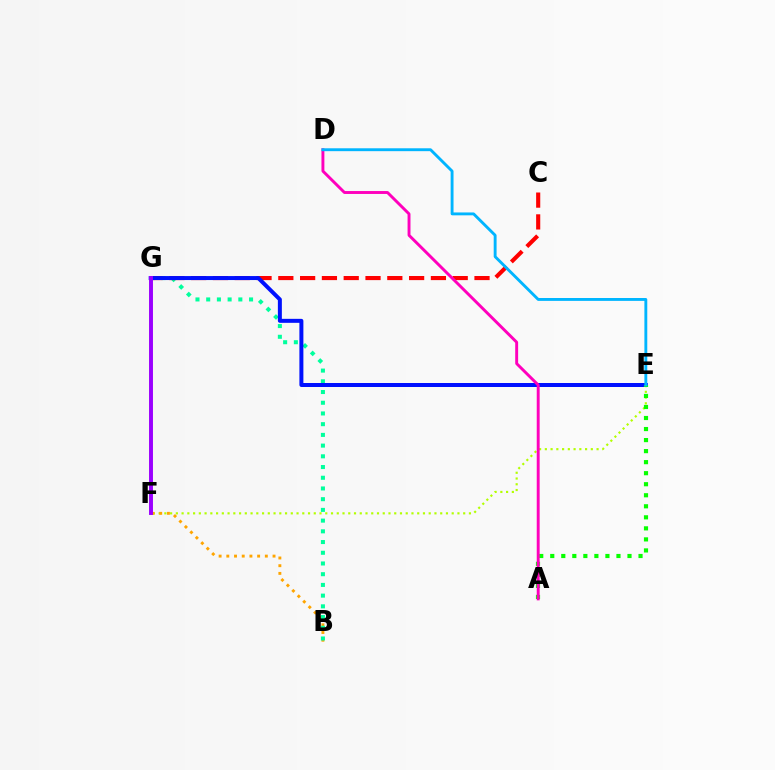{('E', 'F'): [{'color': '#b3ff00', 'line_style': 'dotted', 'thickness': 1.56}], ('B', 'F'): [{'color': '#ffa500', 'line_style': 'dotted', 'thickness': 2.09}], ('B', 'G'): [{'color': '#00ff9d', 'line_style': 'dotted', 'thickness': 2.91}], ('C', 'G'): [{'color': '#ff0000', 'line_style': 'dashed', 'thickness': 2.96}], ('E', 'G'): [{'color': '#0010ff', 'line_style': 'solid', 'thickness': 2.87}], ('A', 'E'): [{'color': '#08ff00', 'line_style': 'dotted', 'thickness': 3.0}], ('A', 'D'): [{'color': '#ff00bd', 'line_style': 'solid', 'thickness': 2.1}], ('D', 'E'): [{'color': '#00b5ff', 'line_style': 'solid', 'thickness': 2.07}], ('F', 'G'): [{'color': '#9b00ff', 'line_style': 'solid', 'thickness': 2.83}]}